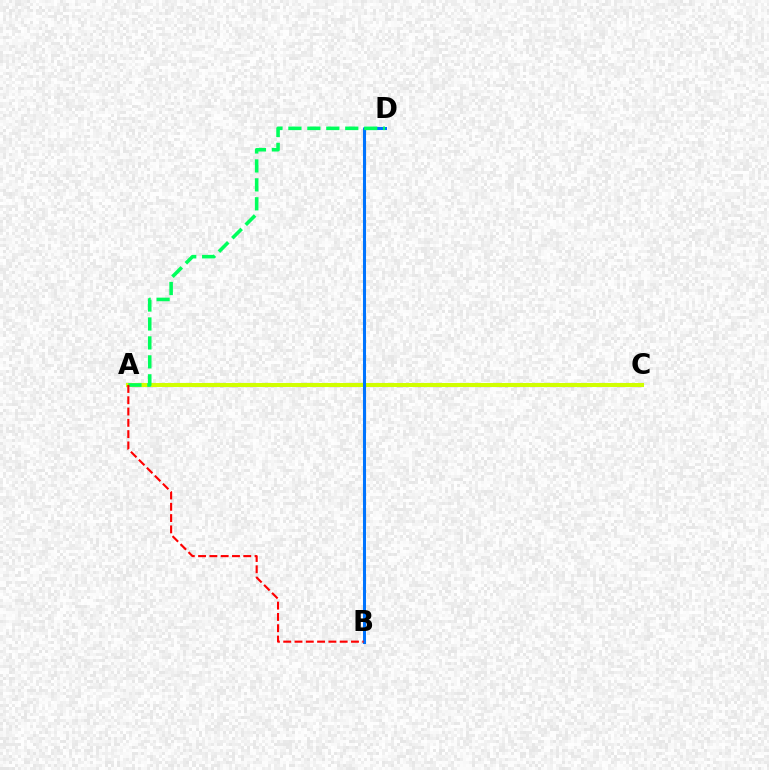{('A', 'C'): [{'color': '#b900ff', 'line_style': 'dashed', 'thickness': 2.27}, {'color': '#d1ff00', 'line_style': 'solid', 'thickness': 2.92}], ('B', 'D'): [{'color': '#0074ff', 'line_style': 'solid', 'thickness': 2.2}], ('A', 'D'): [{'color': '#00ff5c', 'line_style': 'dashed', 'thickness': 2.57}], ('A', 'B'): [{'color': '#ff0000', 'line_style': 'dashed', 'thickness': 1.53}]}